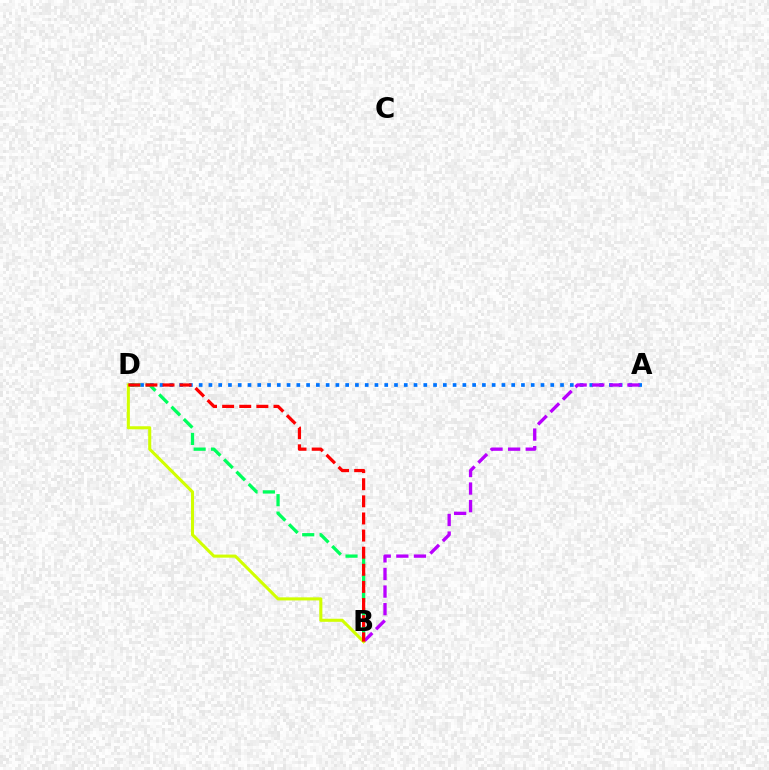{('A', 'D'): [{'color': '#0074ff', 'line_style': 'dotted', 'thickness': 2.65}], ('A', 'B'): [{'color': '#b900ff', 'line_style': 'dashed', 'thickness': 2.39}], ('B', 'D'): [{'color': '#00ff5c', 'line_style': 'dashed', 'thickness': 2.36}, {'color': '#d1ff00', 'line_style': 'solid', 'thickness': 2.21}, {'color': '#ff0000', 'line_style': 'dashed', 'thickness': 2.32}]}